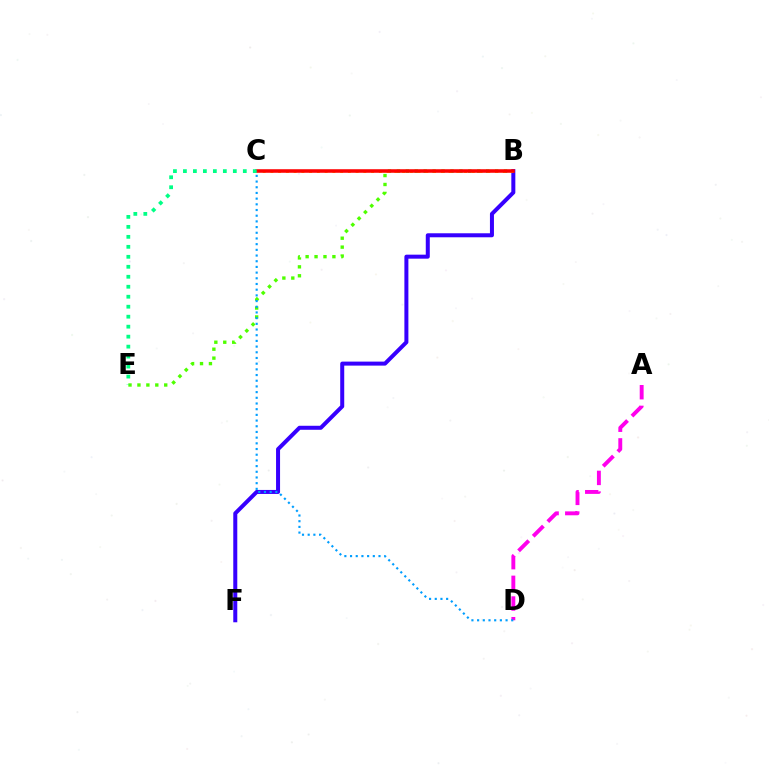{('B', 'E'): [{'color': '#4fff00', 'line_style': 'dotted', 'thickness': 2.43}], ('B', 'F'): [{'color': '#3700ff', 'line_style': 'solid', 'thickness': 2.88}], ('B', 'C'): [{'color': '#ffd500', 'line_style': 'dotted', 'thickness': 2.1}, {'color': '#ff0000', 'line_style': 'solid', 'thickness': 2.56}], ('A', 'D'): [{'color': '#ff00ed', 'line_style': 'dashed', 'thickness': 2.81}], ('C', 'D'): [{'color': '#009eff', 'line_style': 'dotted', 'thickness': 1.55}], ('C', 'E'): [{'color': '#00ff86', 'line_style': 'dotted', 'thickness': 2.71}]}